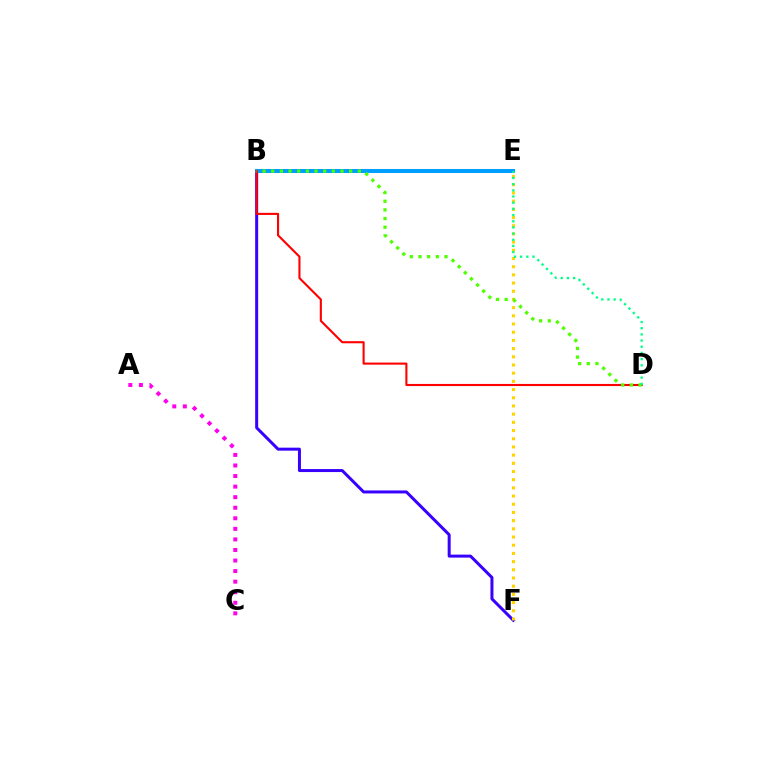{('B', 'F'): [{'color': '#3700ff', 'line_style': 'solid', 'thickness': 2.16}], ('B', 'E'): [{'color': '#009eff', 'line_style': 'solid', 'thickness': 2.9}], ('A', 'C'): [{'color': '#ff00ed', 'line_style': 'dotted', 'thickness': 2.87}], ('B', 'D'): [{'color': '#ff0000', 'line_style': 'solid', 'thickness': 1.52}, {'color': '#4fff00', 'line_style': 'dotted', 'thickness': 2.35}], ('E', 'F'): [{'color': '#ffd500', 'line_style': 'dotted', 'thickness': 2.23}], ('D', 'E'): [{'color': '#00ff86', 'line_style': 'dotted', 'thickness': 1.68}]}